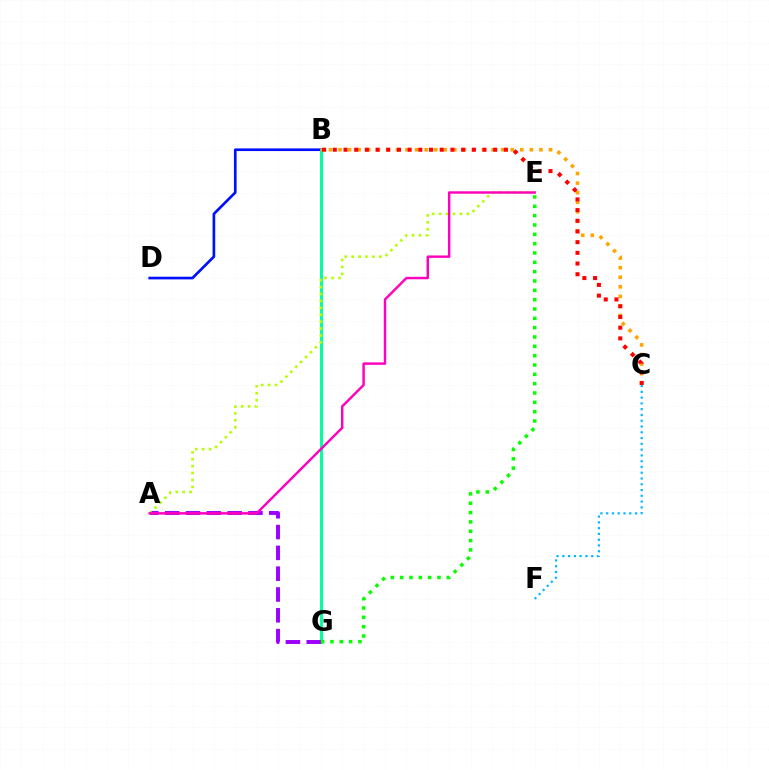{('B', 'D'): [{'color': '#0010ff', 'line_style': 'solid', 'thickness': 1.92}], ('B', 'G'): [{'color': '#00ff9d', 'line_style': 'solid', 'thickness': 2.13}], ('A', 'G'): [{'color': '#9b00ff', 'line_style': 'dashed', 'thickness': 2.83}], ('B', 'C'): [{'color': '#ffa500', 'line_style': 'dotted', 'thickness': 2.6}, {'color': '#ff0000', 'line_style': 'dotted', 'thickness': 2.91}], ('A', 'E'): [{'color': '#b3ff00', 'line_style': 'dotted', 'thickness': 1.88}, {'color': '#ff00bd', 'line_style': 'solid', 'thickness': 1.75}], ('E', 'G'): [{'color': '#08ff00', 'line_style': 'dotted', 'thickness': 2.54}], ('C', 'F'): [{'color': '#00b5ff', 'line_style': 'dotted', 'thickness': 1.57}]}